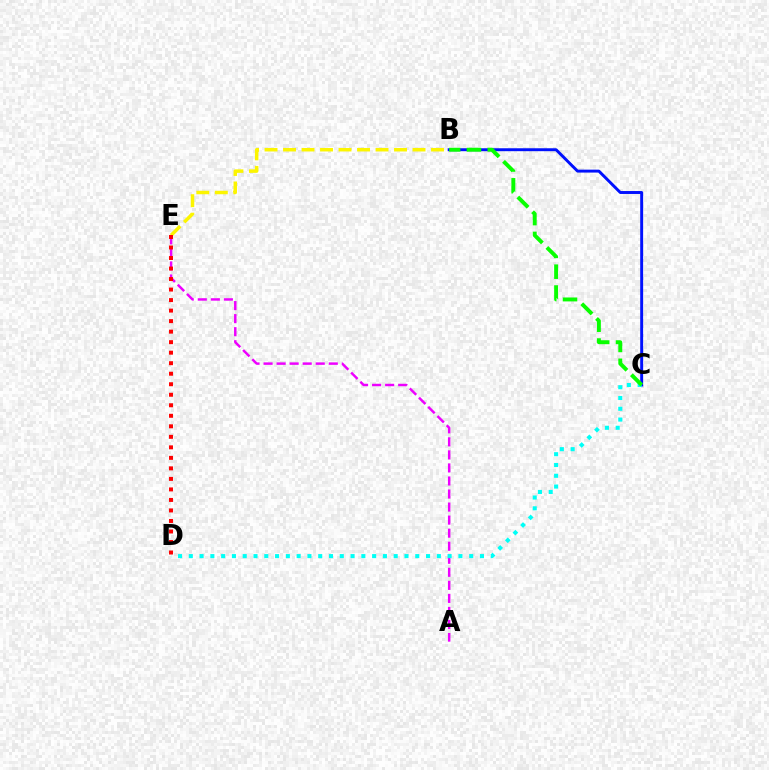{('B', 'E'): [{'color': '#fcf500', 'line_style': 'dashed', 'thickness': 2.51}], ('A', 'E'): [{'color': '#ee00ff', 'line_style': 'dashed', 'thickness': 1.77}], ('B', 'C'): [{'color': '#0010ff', 'line_style': 'solid', 'thickness': 2.11}, {'color': '#08ff00', 'line_style': 'dashed', 'thickness': 2.83}], ('C', 'D'): [{'color': '#00fff6', 'line_style': 'dotted', 'thickness': 2.93}], ('D', 'E'): [{'color': '#ff0000', 'line_style': 'dotted', 'thickness': 2.86}]}